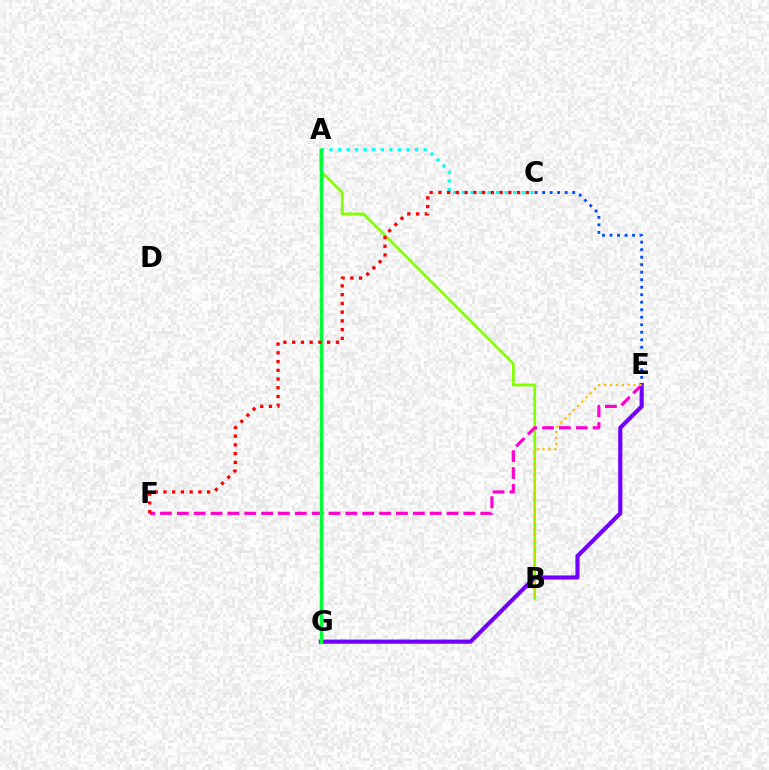{('A', 'B'): [{'color': '#84ff00', 'line_style': 'solid', 'thickness': 1.97}], ('C', 'E'): [{'color': '#004bff', 'line_style': 'dotted', 'thickness': 2.04}], ('A', 'C'): [{'color': '#00fff6', 'line_style': 'dotted', 'thickness': 2.32}], ('E', 'F'): [{'color': '#ff00cf', 'line_style': 'dashed', 'thickness': 2.29}], ('E', 'G'): [{'color': '#7200ff', 'line_style': 'solid', 'thickness': 3.0}], ('B', 'E'): [{'color': '#ffbd00', 'line_style': 'dotted', 'thickness': 1.61}], ('A', 'G'): [{'color': '#00ff39', 'line_style': 'solid', 'thickness': 2.46}], ('C', 'F'): [{'color': '#ff0000', 'line_style': 'dotted', 'thickness': 2.37}]}